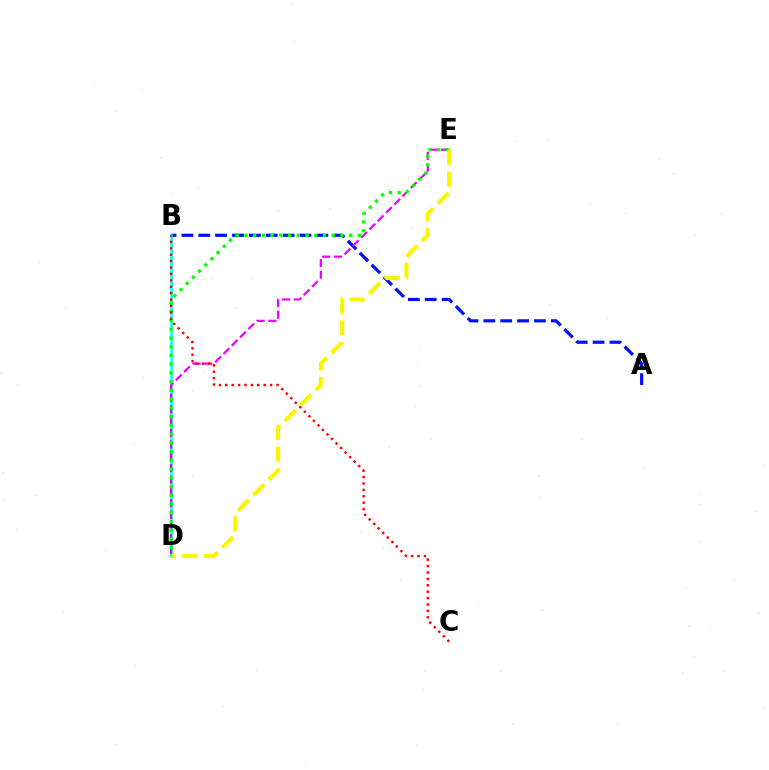{('A', 'B'): [{'color': '#0010ff', 'line_style': 'dashed', 'thickness': 2.29}], ('B', 'D'): [{'color': '#00fff6', 'line_style': 'solid', 'thickness': 1.82}], ('D', 'E'): [{'color': '#ee00ff', 'line_style': 'dashed', 'thickness': 1.59}, {'color': '#08ff00', 'line_style': 'dotted', 'thickness': 2.37}, {'color': '#fcf500', 'line_style': 'dashed', 'thickness': 2.96}], ('B', 'C'): [{'color': '#ff0000', 'line_style': 'dotted', 'thickness': 1.74}]}